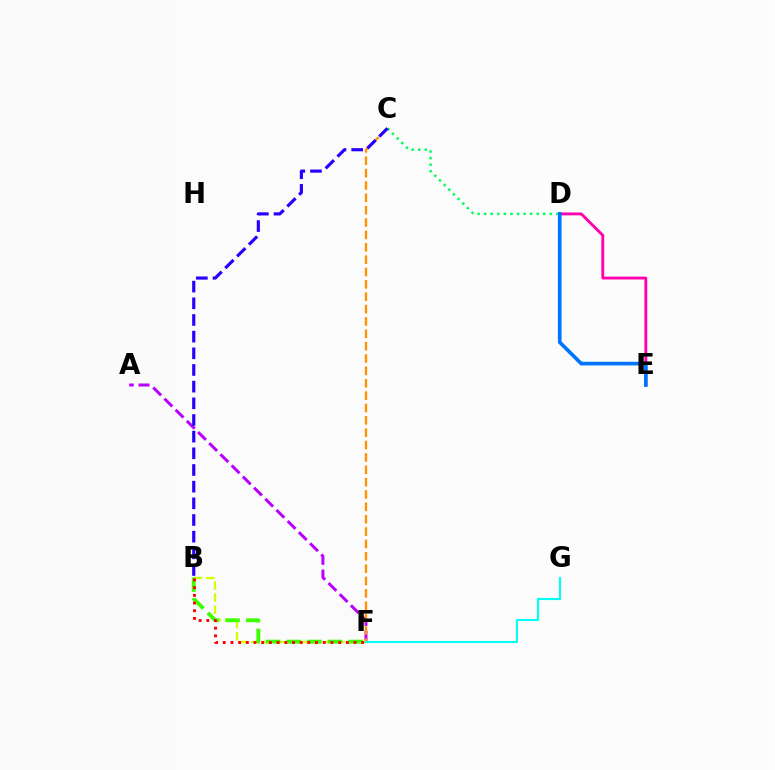{('D', 'E'): [{'color': '#ff00ac', 'line_style': 'solid', 'thickness': 2.06}, {'color': '#0074ff', 'line_style': 'solid', 'thickness': 2.64}], ('A', 'F'): [{'color': '#b900ff', 'line_style': 'dashed', 'thickness': 2.15}], ('C', 'F'): [{'color': '#ff9400', 'line_style': 'dashed', 'thickness': 1.68}], ('B', 'F'): [{'color': '#d1ff00', 'line_style': 'dashed', 'thickness': 1.65}, {'color': '#3dff00', 'line_style': 'dashed', 'thickness': 2.8}, {'color': '#ff0000', 'line_style': 'dotted', 'thickness': 2.09}], ('C', 'D'): [{'color': '#00ff5c', 'line_style': 'dotted', 'thickness': 1.78}], ('F', 'G'): [{'color': '#00fff6', 'line_style': 'solid', 'thickness': 1.54}], ('B', 'C'): [{'color': '#2500ff', 'line_style': 'dashed', 'thickness': 2.26}]}